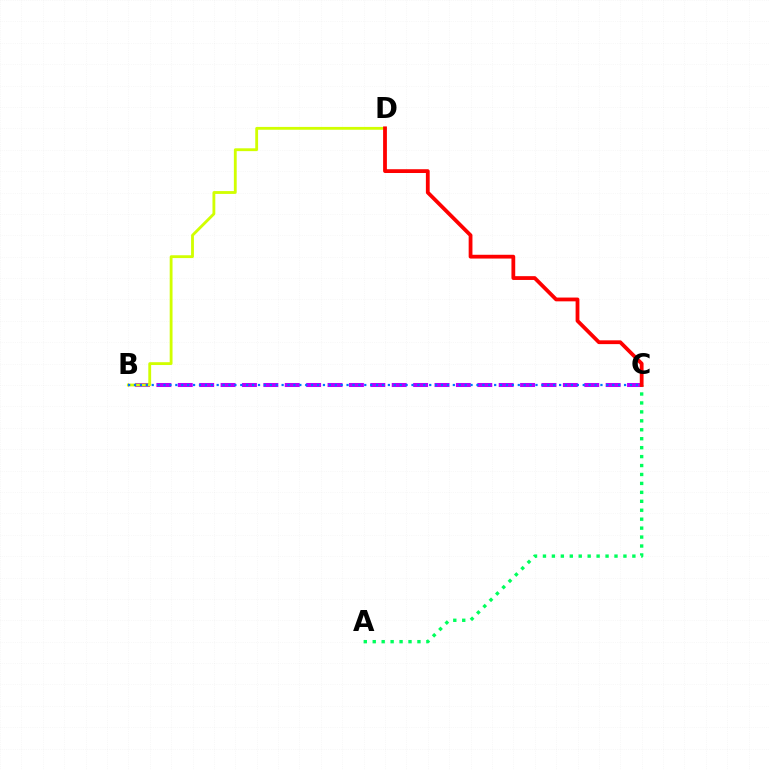{('A', 'C'): [{'color': '#00ff5c', 'line_style': 'dotted', 'thickness': 2.43}], ('B', 'C'): [{'color': '#b900ff', 'line_style': 'dashed', 'thickness': 2.91}, {'color': '#0074ff', 'line_style': 'dotted', 'thickness': 1.6}], ('B', 'D'): [{'color': '#d1ff00', 'line_style': 'solid', 'thickness': 2.04}], ('C', 'D'): [{'color': '#ff0000', 'line_style': 'solid', 'thickness': 2.73}]}